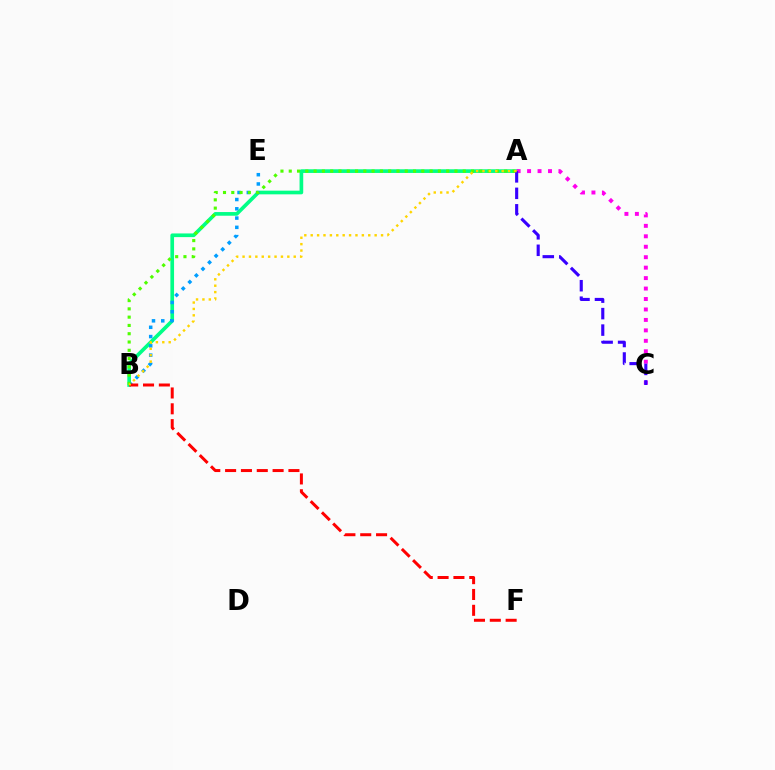{('A', 'B'): [{'color': '#00ff86', 'line_style': 'solid', 'thickness': 2.64}, {'color': '#4fff00', 'line_style': 'dotted', 'thickness': 2.25}, {'color': '#ffd500', 'line_style': 'dotted', 'thickness': 1.74}], ('B', 'E'): [{'color': '#009eff', 'line_style': 'dotted', 'thickness': 2.52}], ('B', 'F'): [{'color': '#ff0000', 'line_style': 'dashed', 'thickness': 2.15}], ('A', 'C'): [{'color': '#ff00ed', 'line_style': 'dotted', 'thickness': 2.84}, {'color': '#3700ff', 'line_style': 'dashed', 'thickness': 2.24}]}